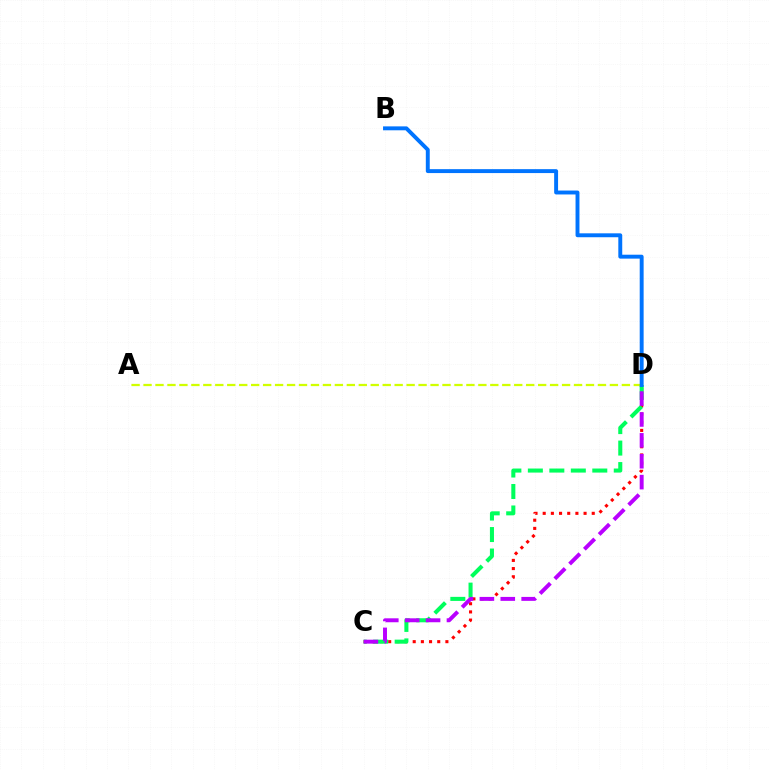{('C', 'D'): [{'color': '#ff0000', 'line_style': 'dotted', 'thickness': 2.22}, {'color': '#00ff5c', 'line_style': 'dashed', 'thickness': 2.92}, {'color': '#b900ff', 'line_style': 'dashed', 'thickness': 2.84}], ('A', 'D'): [{'color': '#d1ff00', 'line_style': 'dashed', 'thickness': 1.62}], ('B', 'D'): [{'color': '#0074ff', 'line_style': 'solid', 'thickness': 2.82}]}